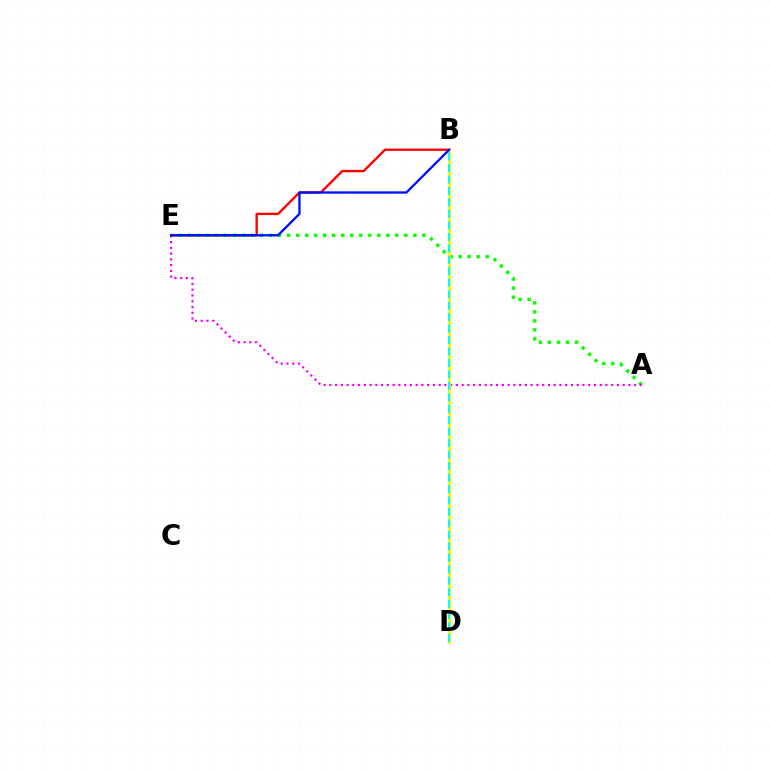{('B', 'E'): [{'color': '#ff0000', 'line_style': 'solid', 'thickness': 1.71}, {'color': '#0010ff', 'line_style': 'solid', 'thickness': 1.67}], ('A', 'E'): [{'color': '#08ff00', 'line_style': 'dotted', 'thickness': 2.45}, {'color': '#ee00ff', 'line_style': 'dotted', 'thickness': 1.56}], ('B', 'D'): [{'color': '#fcf500', 'line_style': 'solid', 'thickness': 2.13}, {'color': '#00fff6', 'line_style': 'dashed', 'thickness': 1.56}]}